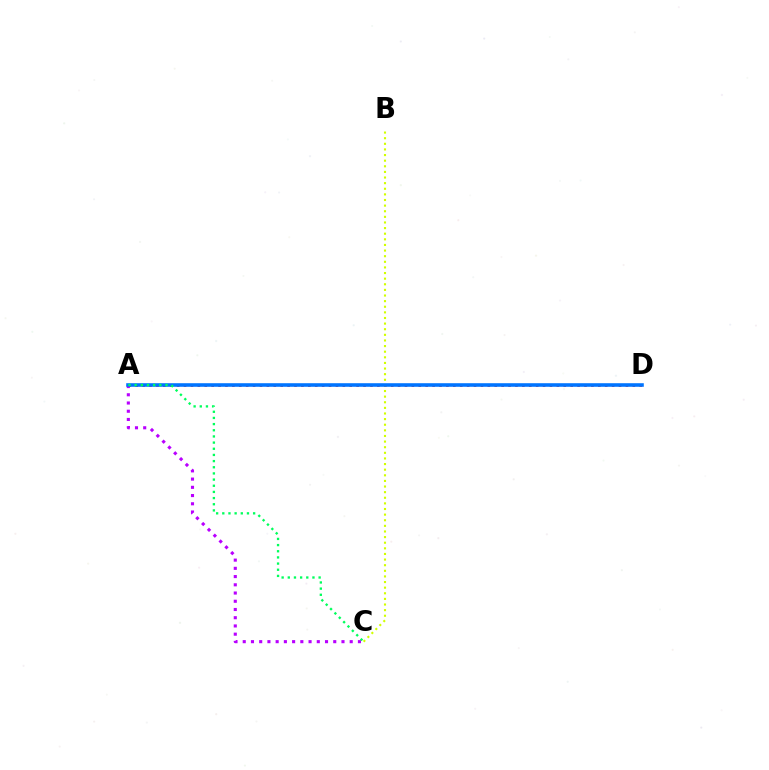{('A', 'D'): [{'color': '#ff0000', 'line_style': 'dotted', 'thickness': 1.88}, {'color': '#0074ff', 'line_style': 'solid', 'thickness': 2.58}], ('A', 'C'): [{'color': '#b900ff', 'line_style': 'dotted', 'thickness': 2.24}, {'color': '#00ff5c', 'line_style': 'dotted', 'thickness': 1.68}], ('B', 'C'): [{'color': '#d1ff00', 'line_style': 'dotted', 'thickness': 1.53}]}